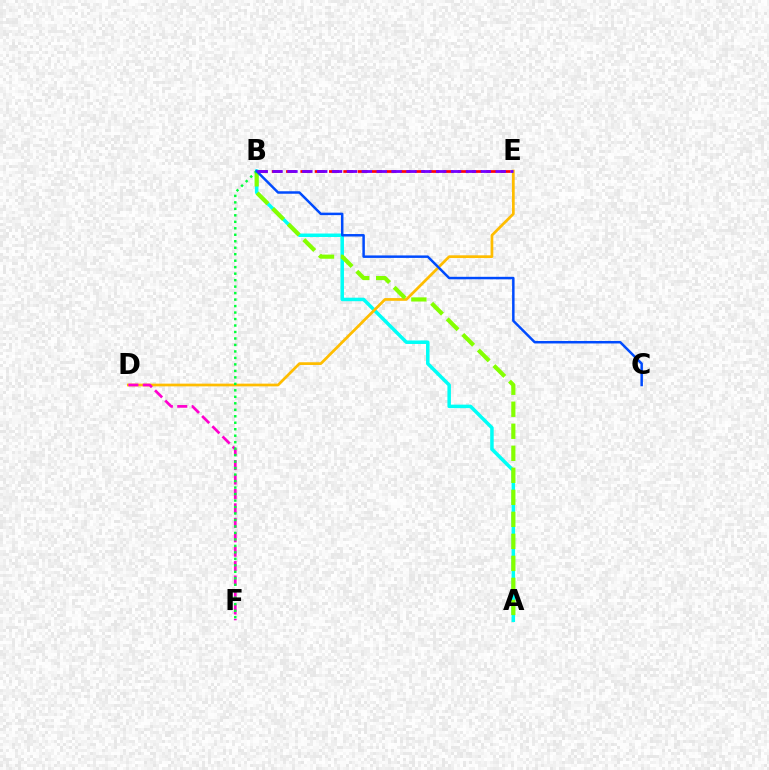{('A', 'B'): [{'color': '#00fff6', 'line_style': 'solid', 'thickness': 2.52}, {'color': '#84ff00', 'line_style': 'dashed', 'thickness': 2.99}], ('D', 'E'): [{'color': '#ffbd00', 'line_style': 'solid', 'thickness': 1.96}], ('D', 'F'): [{'color': '#ff00cf', 'line_style': 'dashed', 'thickness': 1.96}], ('B', 'E'): [{'color': '#ff0000', 'line_style': 'dashed', 'thickness': 1.94}, {'color': '#7200ff', 'line_style': 'dashed', 'thickness': 2.02}], ('B', 'F'): [{'color': '#00ff39', 'line_style': 'dotted', 'thickness': 1.76}], ('B', 'C'): [{'color': '#004bff', 'line_style': 'solid', 'thickness': 1.79}]}